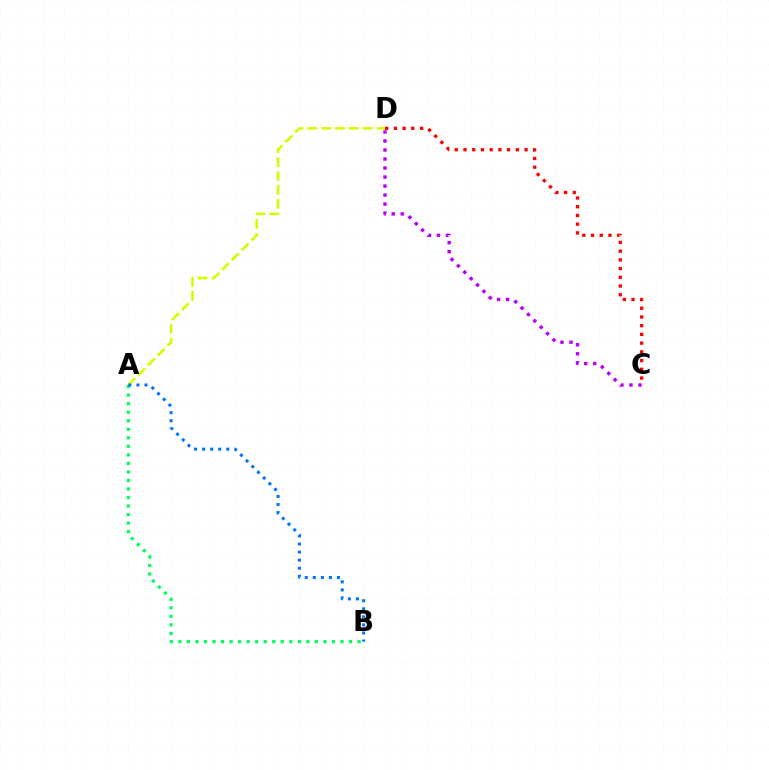{('A', 'D'): [{'color': '#d1ff00', 'line_style': 'dashed', 'thickness': 1.88}], ('C', 'D'): [{'color': '#ff0000', 'line_style': 'dotted', 'thickness': 2.37}, {'color': '#b900ff', 'line_style': 'dotted', 'thickness': 2.45}], ('A', 'B'): [{'color': '#00ff5c', 'line_style': 'dotted', 'thickness': 2.32}, {'color': '#0074ff', 'line_style': 'dotted', 'thickness': 2.19}]}